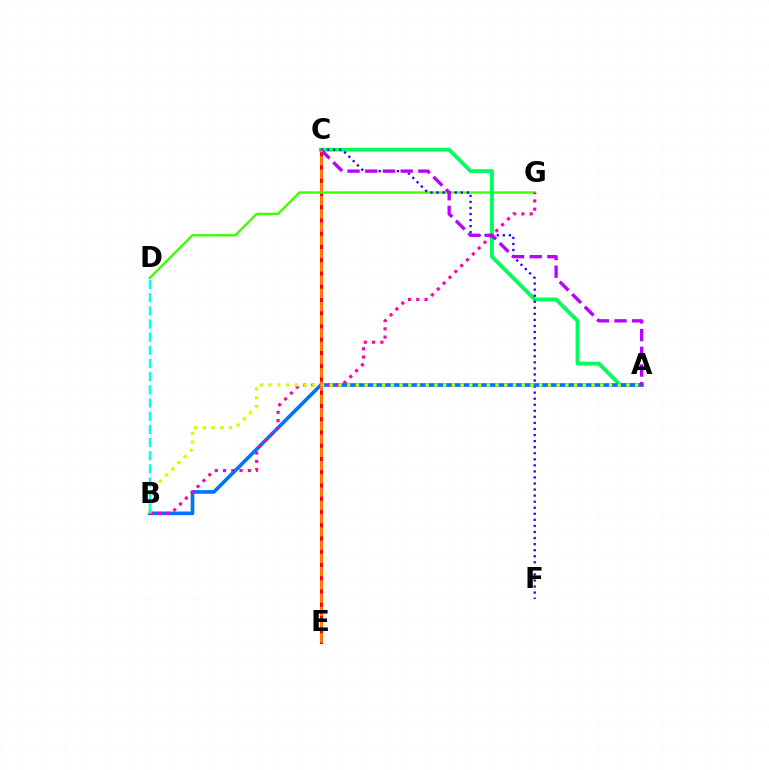{('C', 'E'): [{'color': '#ff0000', 'line_style': 'solid', 'thickness': 2.12}, {'color': '#ff9400', 'line_style': 'dashed', 'thickness': 1.8}], ('D', 'G'): [{'color': '#3dff00', 'line_style': 'solid', 'thickness': 1.68}], ('A', 'C'): [{'color': '#00ff5c', 'line_style': 'solid', 'thickness': 2.77}, {'color': '#b900ff', 'line_style': 'dashed', 'thickness': 2.4}], ('C', 'F'): [{'color': '#2500ff', 'line_style': 'dotted', 'thickness': 1.65}], ('A', 'B'): [{'color': '#0074ff', 'line_style': 'solid', 'thickness': 2.63}, {'color': '#d1ff00', 'line_style': 'dotted', 'thickness': 2.37}], ('B', 'G'): [{'color': '#ff00ac', 'line_style': 'dotted', 'thickness': 2.25}], ('B', 'D'): [{'color': '#00fff6', 'line_style': 'dashed', 'thickness': 1.79}]}